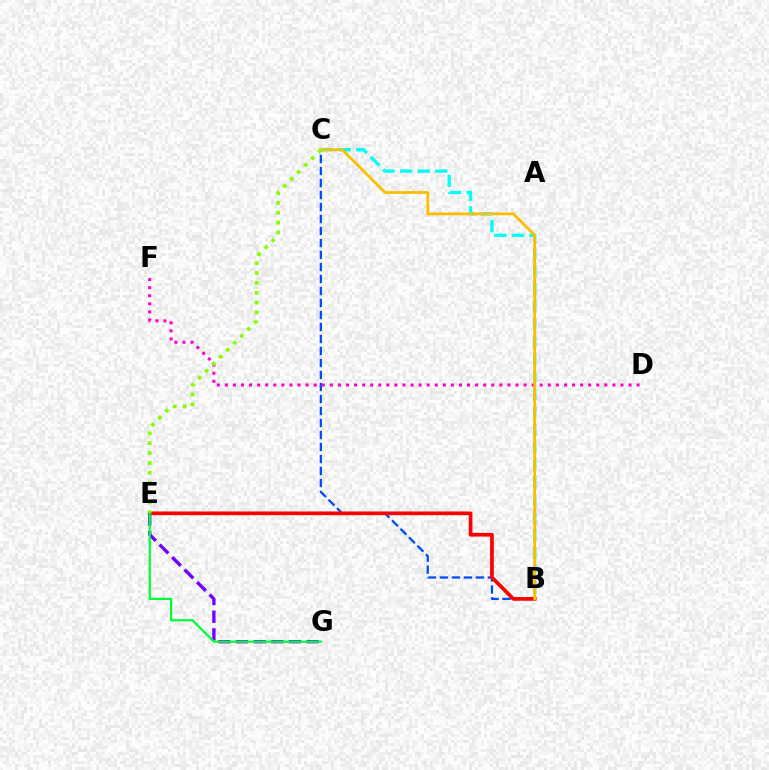{('B', 'C'): [{'color': '#00fff6', 'line_style': 'dashed', 'thickness': 2.39}, {'color': '#004bff', 'line_style': 'dashed', 'thickness': 1.63}, {'color': '#ffbd00', 'line_style': 'solid', 'thickness': 2.01}], ('E', 'G'): [{'color': '#7200ff', 'line_style': 'dashed', 'thickness': 2.4}, {'color': '#00ff39', 'line_style': 'solid', 'thickness': 1.63}], ('B', 'E'): [{'color': '#ff0000', 'line_style': 'solid', 'thickness': 2.68}], ('D', 'F'): [{'color': '#ff00cf', 'line_style': 'dotted', 'thickness': 2.19}], ('C', 'E'): [{'color': '#84ff00', 'line_style': 'dotted', 'thickness': 2.68}]}